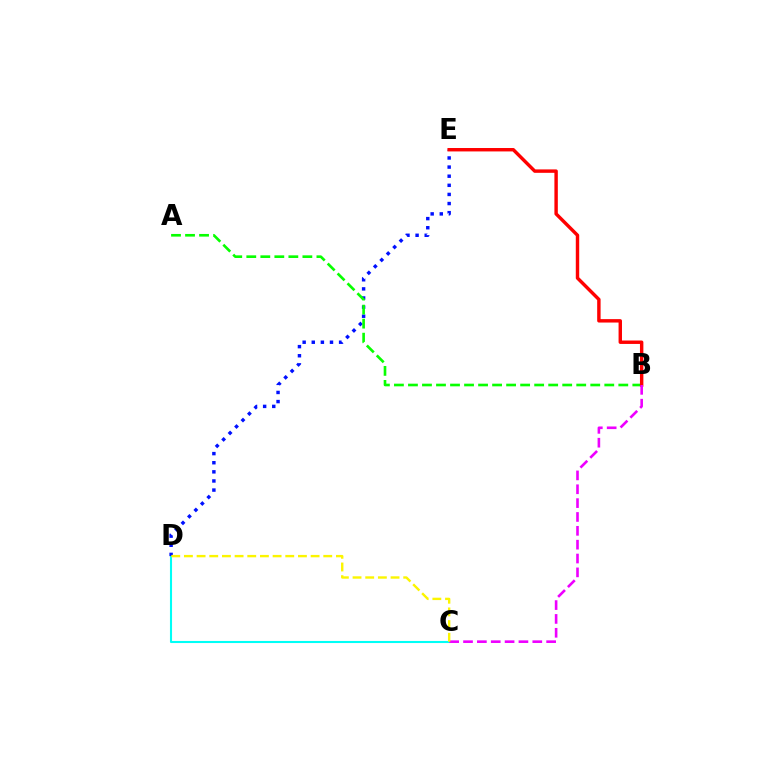{('C', 'D'): [{'color': '#00fff6', 'line_style': 'solid', 'thickness': 1.51}, {'color': '#fcf500', 'line_style': 'dashed', 'thickness': 1.72}], ('D', 'E'): [{'color': '#0010ff', 'line_style': 'dotted', 'thickness': 2.48}], ('A', 'B'): [{'color': '#08ff00', 'line_style': 'dashed', 'thickness': 1.9}], ('B', 'E'): [{'color': '#ff0000', 'line_style': 'solid', 'thickness': 2.46}], ('B', 'C'): [{'color': '#ee00ff', 'line_style': 'dashed', 'thickness': 1.88}]}